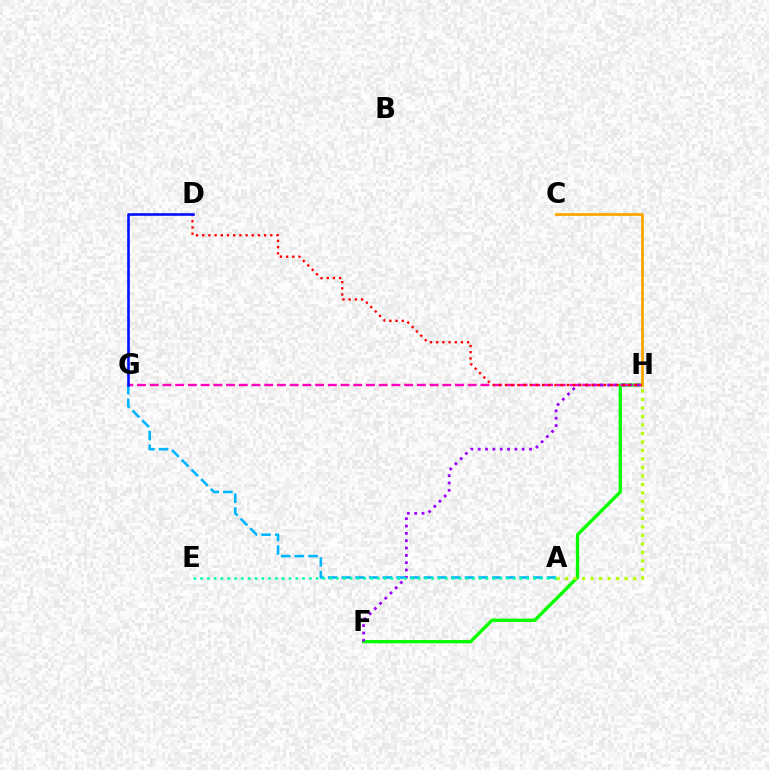{('F', 'H'): [{'color': '#08ff00', 'line_style': 'solid', 'thickness': 2.39}, {'color': '#9b00ff', 'line_style': 'dotted', 'thickness': 1.99}], ('A', 'G'): [{'color': '#00b5ff', 'line_style': 'dashed', 'thickness': 1.86}], ('A', 'H'): [{'color': '#b3ff00', 'line_style': 'dotted', 'thickness': 2.31}], ('G', 'H'): [{'color': '#ff00bd', 'line_style': 'dashed', 'thickness': 1.73}], ('C', 'H'): [{'color': '#ffa500', 'line_style': 'solid', 'thickness': 1.97}], ('D', 'H'): [{'color': '#ff0000', 'line_style': 'dotted', 'thickness': 1.68}], ('A', 'E'): [{'color': '#00ff9d', 'line_style': 'dotted', 'thickness': 1.85}], ('D', 'G'): [{'color': '#0010ff', 'line_style': 'solid', 'thickness': 1.89}]}